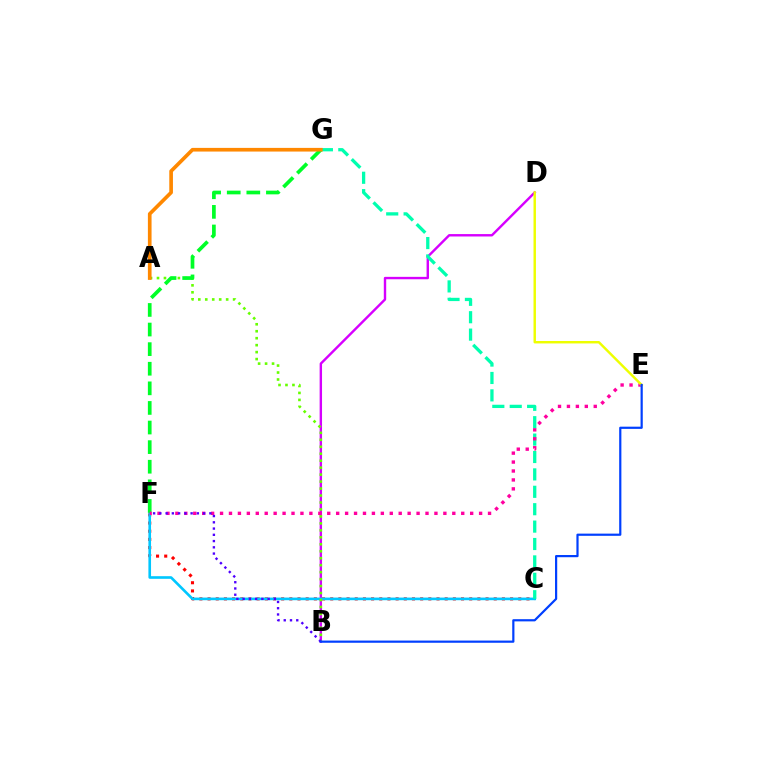{('B', 'D'): [{'color': '#d600ff', 'line_style': 'solid', 'thickness': 1.73}], ('C', 'F'): [{'color': '#ff0000', 'line_style': 'dotted', 'thickness': 2.22}, {'color': '#00c7ff', 'line_style': 'solid', 'thickness': 1.9}], ('A', 'B'): [{'color': '#66ff00', 'line_style': 'dotted', 'thickness': 1.89}], ('C', 'G'): [{'color': '#00ffaf', 'line_style': 'dashed', 'thickness': 2.36}], ('F', 'G'): [{'color': '#00ff27', 'line_style': 'dashed', 'thickness': 2.66}], ('E', 'F'): [{'color': '#ff00a0', 'line_style': 'dotted', 'thickness': 2.43}], ('D', 'E'): [{'color': '#eeff00', 'line_style': 'solid', 'thickness': 1.76}], ('B', 'F'): [{'color': '#4f00ff', 'line_style': 'dotted', 'thickness': 1.7}], ('A', 'G'): [{'color': '#ff8800', 'line_style': 'solid', 'thickness': 2.64}], ('B', 'E'): [{'color': '#003fff', 'line_style': 'solid', 'thickness': 1.58}]}